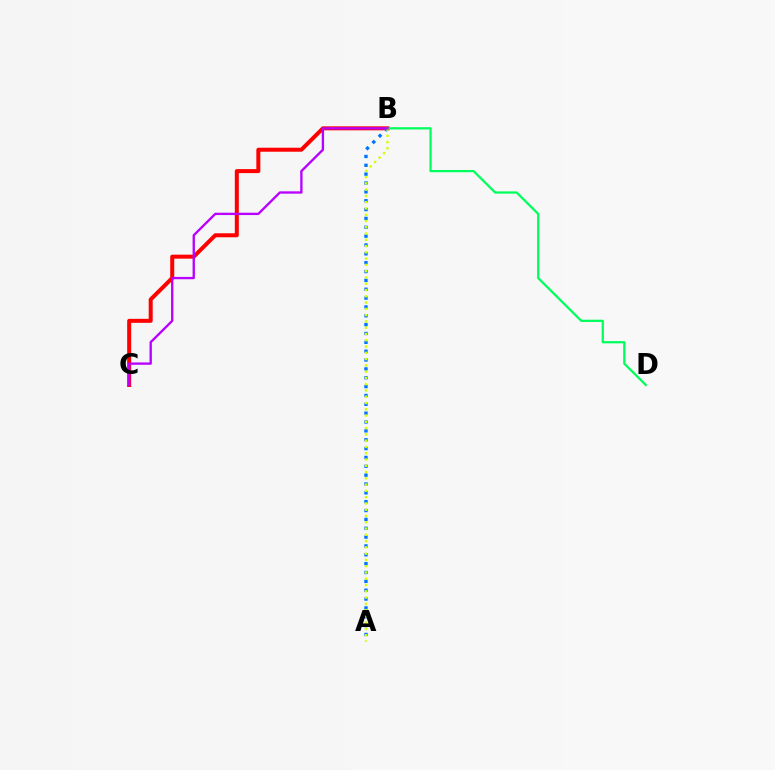{('B', 'C'): [{'color': '#ff0000', 'line_style': 'solid', 'thickness': 2.88}, {'color': '#b900ff', 'line_style': 'solid', 'thickness': 1.68}], ('A', 'B'): [{'color': '#0074ff', 'line_style': 'dotted', 'thickness': 2.41}, {'color': '#d1ff00', 'line_style': 'dotted', 'thickness': 1.71}], ('B', 'D'): [{'color': '#00ff5c', 'line_style': 'solid', 'thickness': 1.62}]}